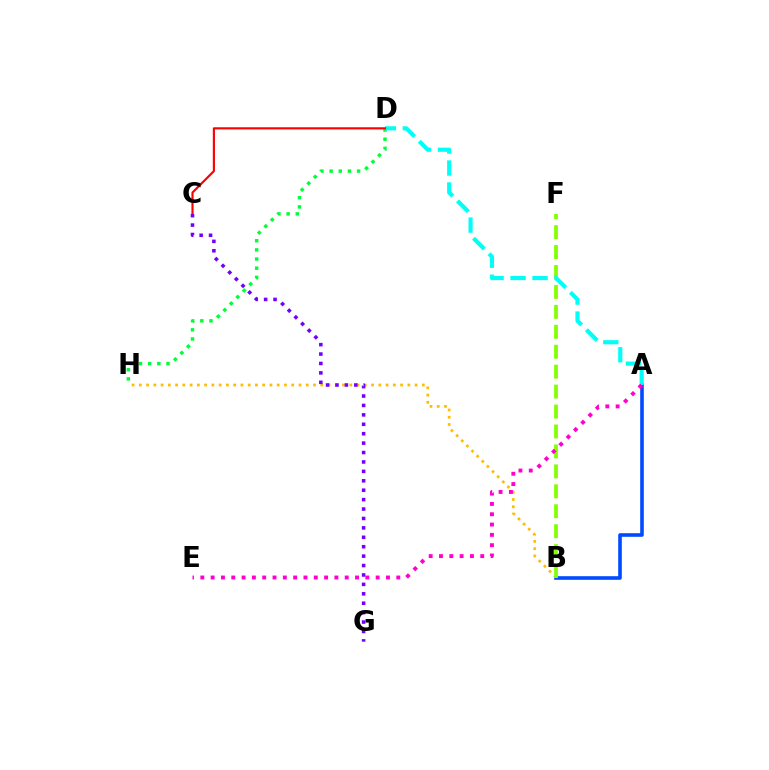{('B', 'H'): [{'color': '#ffbd00', 'line_style': 'dotted', 'thickness': 1.97}], ('D', 'H'): [{'color': '#00ff39', 'line_style': 'dotted', 'thickness': 2.49}], ('A', 'B'): [{'color': '#004bff', 'line_style': 'solid', 'thickness': 2.6}], ('B', 'F'): [{'color': '#84ff00', 'line_style': 'dashed', 'thickness': 2.71}], ('A', 'D'): [{'color': '#00fff6', 'line_style': 'dashed', 'thickness': 2.99}], ('C', 'D'): [{'color': '#ff0000', 'line_style': 'solid', 'thickness': 1.55}], ('A', 'E'): [{'color': '#ff00cf', 'line_style': 'dotted', 'thickness': 2.8}], ('C', 'G'): [{'color': '#7200ff', 'line_style': 'dotted', 'thickness': 2.56}]}